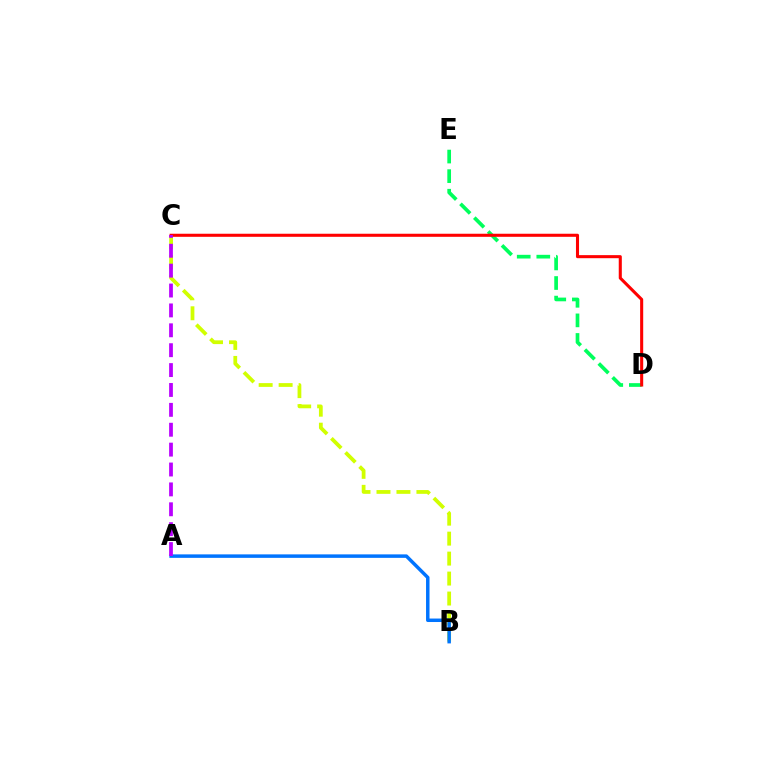{('D', 'E'): [{'color': '#00ff5c', 'line_style': 'dashed', 'thickness': 2.66}], ('B', 'C'): [{'color': '#d1ff00', 'line_style': 'dashed', 'thickness': 2.71}], ('A', 'B'): [{'color': '#0074ff', 'line_style': 'solid', 'thickness': 2.5}], ('C', 'D'): [{'color': '#ff0000', 'line_style': 'solid', 'thickness': 2.21}], ('A', 'C'): [{'color': '#b900ff', 'line_style': 'dashed', 'thickness': 2.7}]}